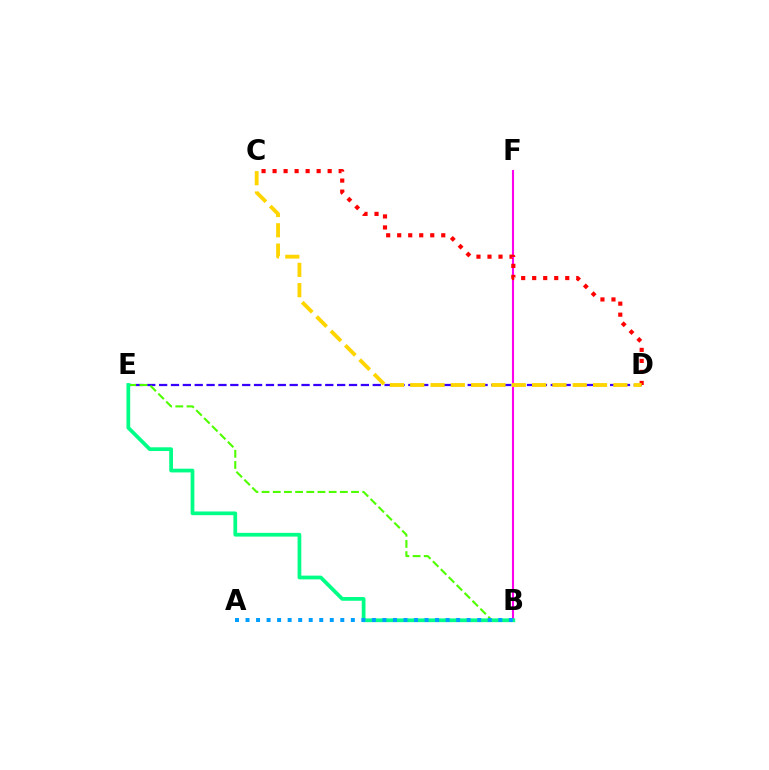{('D', 'E'): [{'color': '#3700ff', 'line_style': 'dashed', 'thickness': 1.61}], ('B', 'F'): [{'color': '#ff00ed', 'line_style': 'solid', 'thickness': 1.52}], ('C', 'D'): [{'color': '#ff0000', 'line_style': 'dotted', 'thickness': 2.99}, {'color': '#ffd500', 'line_style': 'dashed', 'thickness': 2.76}], ('B', 'E'): [{'color': '#4fff00', 'line_style': 'dashed', 'thickness': 1.52}, {'color': '#00ff86', 'line_style': 'solid', 'thickness': 2.69}], ('A', 'B'): [{'color': '#009eff', 'line_style': 'dotted', 'thickness': 2.86}]}